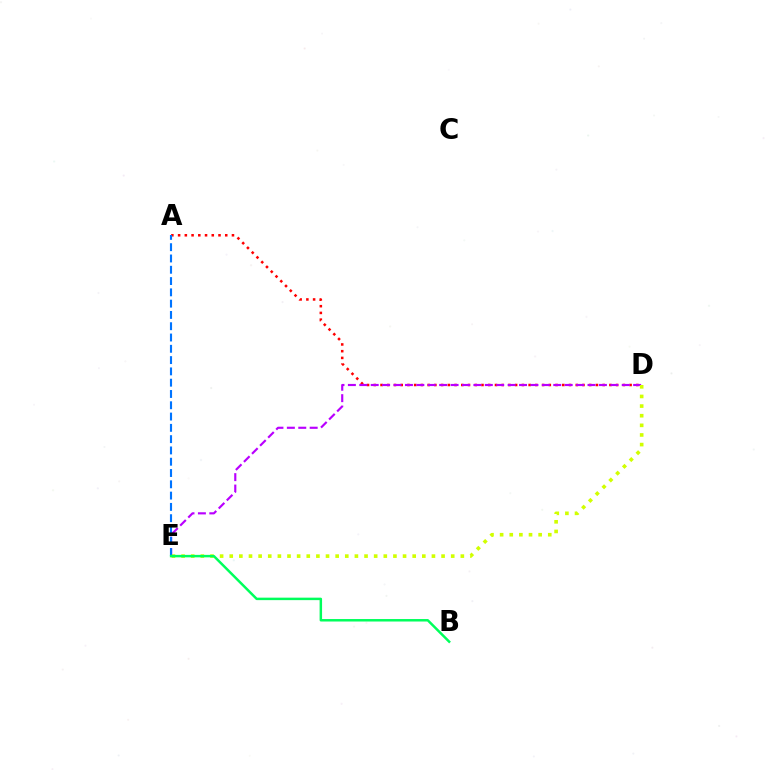{('A', 'D'): [{'color': '#ff0000', 'line_style': 'dotted', 'thickness': 1.83}], ('D', 'E'): [{'color': '#b900ff', 'line_style': 'dashed', 'thickness': 1.55}, {'color': '#d1ff00', 'line_style': 'dotted', 'thickness': 2.62}], ('A', 'E'): [{'color': '#0074ff', 'line_style': 'dashed', 'thickness': 1.53}], ('B', 'E'): [{'color': '#00ff5c', 'line_style': 'solid', 'thickness': 1.78}]}